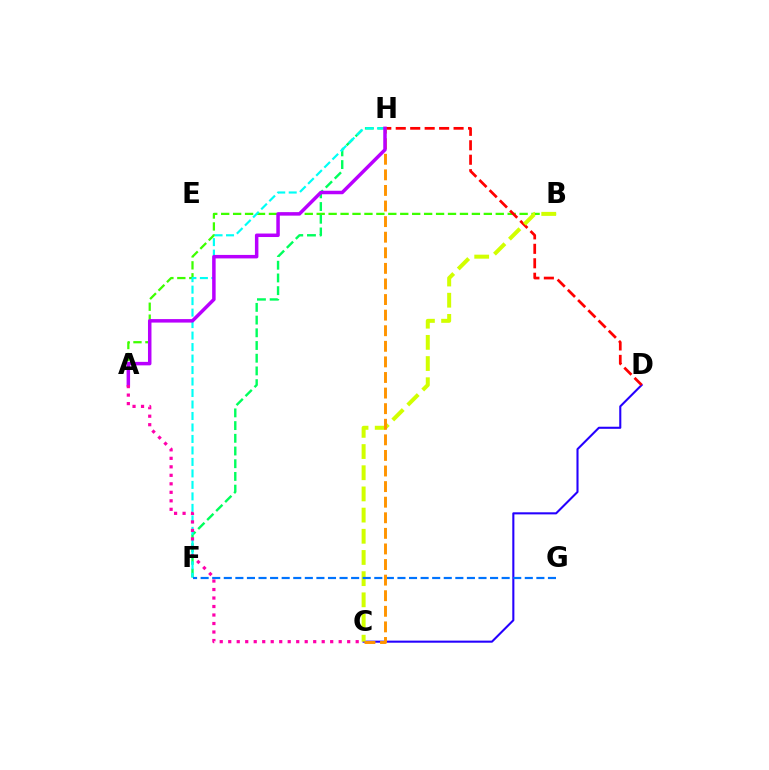{('A', 'B'): [{'color': '#3dff00', 'line_style': 'dashed', 'thickness': 1.62}], ('C', 'D'): [{'color': '#2500ff', 'line_style': 'solid', 'thickness': 1.5}], ('F', 'H'): [{'color': '#00ff5c', 'line_style': 'dashed', 'thickness': 1.73}, {'color': '#00fff6', 'line_style': 'dashed', 'thickness': 1.56}], ('D', 'H'): [{'color': '#ff0000', 'line_style': 'dashed', 'thickness': 1.96}], ('B', 'C'): [{'color': '#d1ff00', 'line_style': 'dashed', 'thickness': 2.88}], ('F', 'G'): [{'color': '#0074ff', 'line_style': 'dashed', 'thickness': 1.57}], ('C', 'H'): [{'color': '#ff9400', 'line_style': 'dashed', 'thickness': 2.12}], ('A', 'H'): [{'color': '#b900ff', 'line_style': 'solid', 'thickness': 2.51}], ('A', 'C'): [{'color': '#ff00ac', 'line_style': 'dotted', 'thickness': 2.31}]}